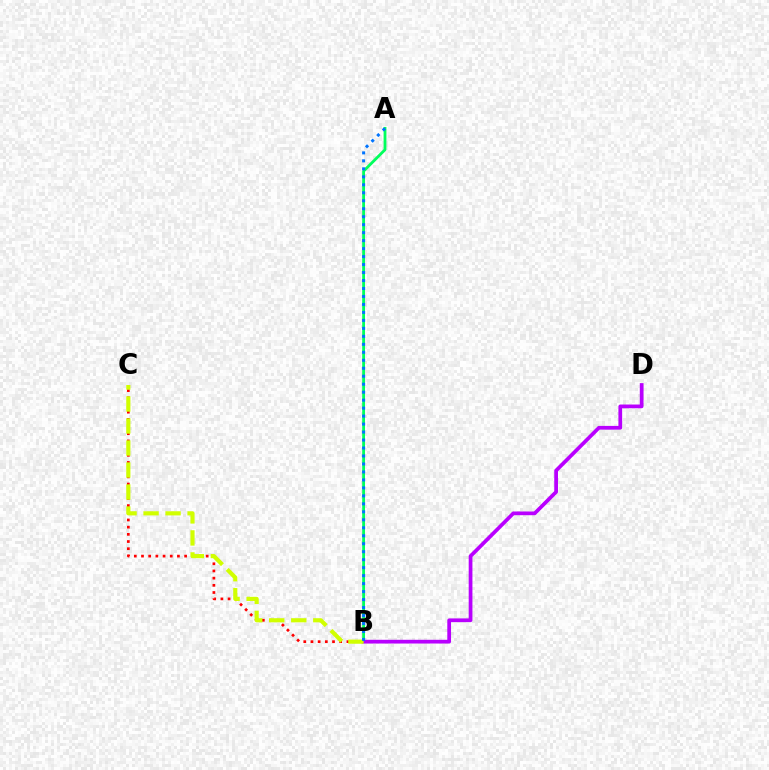{('B', 'C'): [{'color': '#ff0000', 'line_style': 'dotted', 'thickness': 1.95}, {'color': '#d1ff00', 'line_style': 'dashed', 'thickness': 2.99}], ('A', 'B'): [{'color': '#00ff5c', 'line_style': 'solid', 'thickness': 2.02}, {'color': '#0074ff', 'line_style': 'dotted', 'thickness': 2.17}], ('B', 'D'): [{'color': '#b900ff', 'line_style': 'solid', 'thickness': 2.69}]}